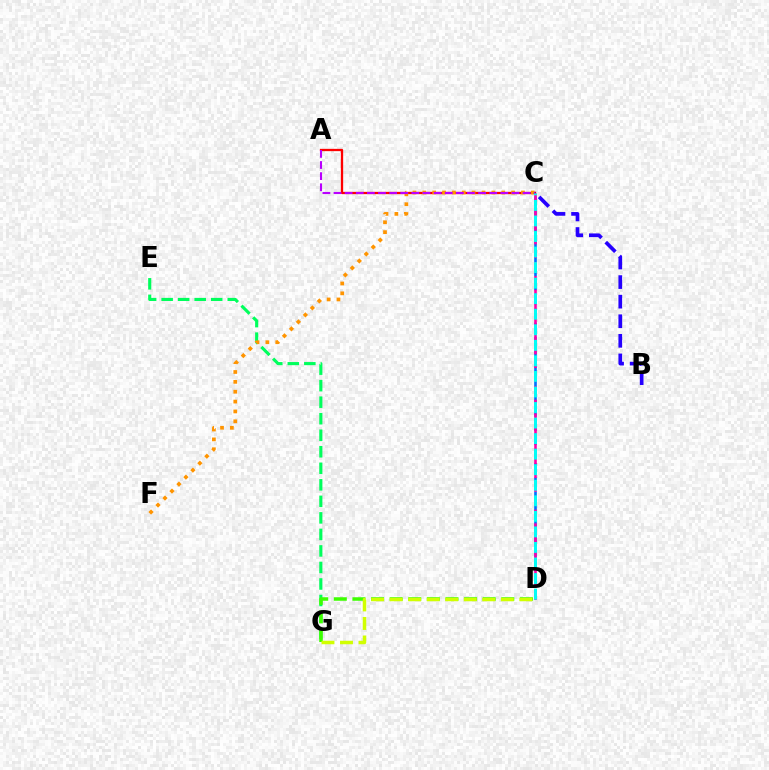{('E', 'G'): [{'color': '#00ff5c', 'line_style': 'dashed', 'thickness': 2.25}], ('A', 'C'): [{'color': '#ff0000', 'line_style': 'solid', 'thickness': 1.65}, {'color': '#b900ff', 'line_style': 'dashed', 'thickness': 1.51}], ('D', 'G'): [{'color': '#3dff00', 'line_style': 'dashed', 'thickness': 2.53}, {'color': '#d1ff00', 'line_style': 'dashed', 'thickness': 2.52}], ('C', 'F'): [{'color': '#ff9400', 'line_style': 'dotted', 'thickness': 2.68}], ('B', 'C'): [{'color': '#2500ff', 'line_style': 'dashed', 'thickness': 2.66}], ('C', 'D'): [{'color': '#0074ff', 'line_style': 'dashed', 'thickness': 1.91}, {'color': '#ff00ac', 'line_style': 'dashed', 'thickness': 1.87}, {'color': '#00fff6', 'line_style': 'dashed', 'thickness': 2.11}]}